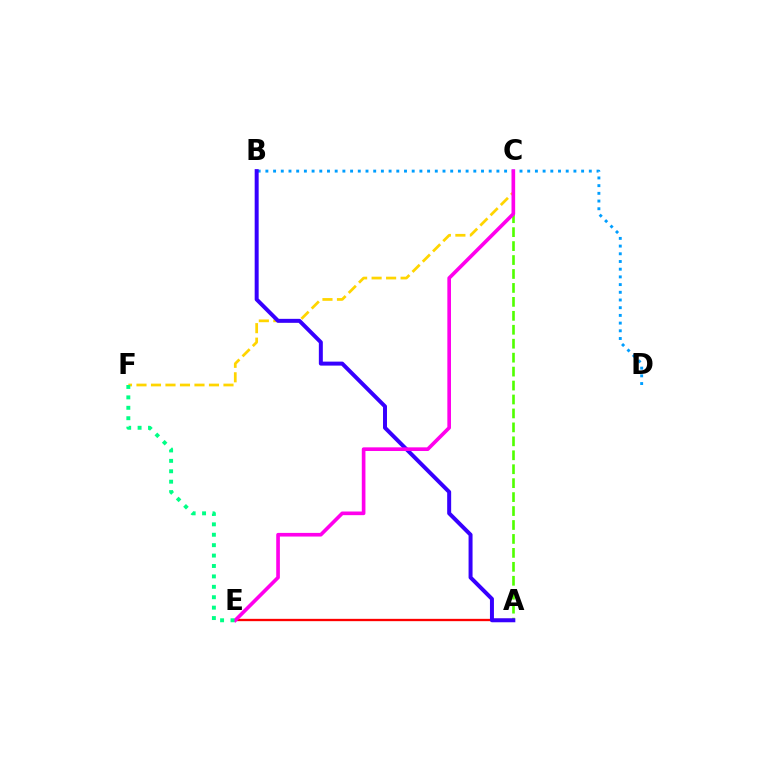{('C', 'F'): [{'color': '#ffd500', 'line_style': 'dashed', 'thickness': 1.97}], ('B', 'D'): [{'color': '#009eff', 'line_style': 'dotted', 'thickness': 2.09}], ('A', 'C'): [{'color': '#4fff00', 'line_style': 'dashed', 'thickness': 1.89}], ('A', 'E'): [{'color': '#ff0000', 'line_style': 'solid', 'thickness': 1.67}], ('A', 'B'): [{'color': '#3700ff', 'line_style': 'solid', 'thickness': 2.86}], ('C', 'E'): [{'color': '#ff00ed', 'line_style': 'solid', 'thickness': 2.63}], ('E', 'F'): [{'color': '#00ff86', 'line_style': 'dotted', 'thickness': 2.83}]}